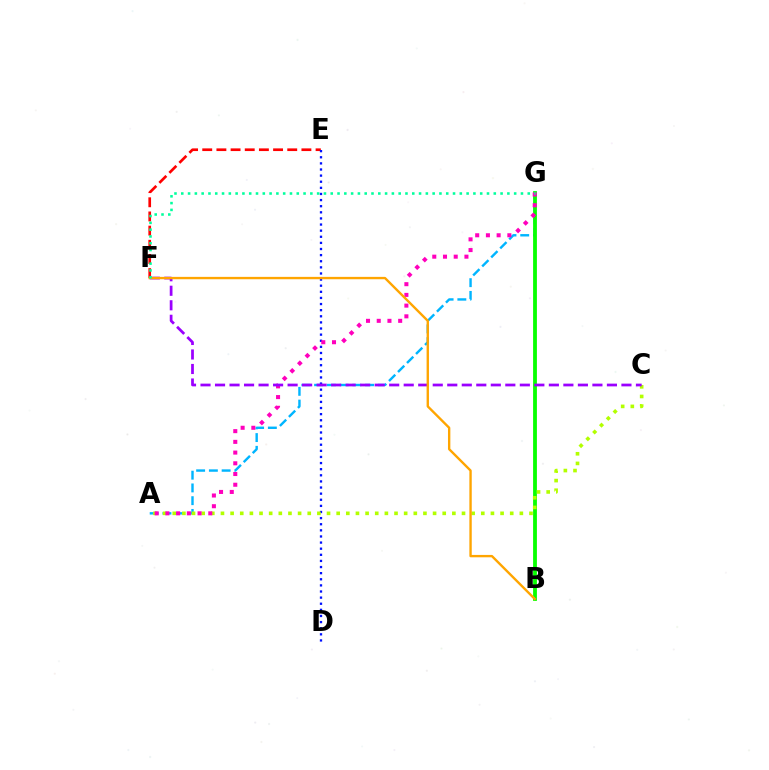{('A', 'G'): [{'color': '#00b5ff', 'line_style': 'dashed', 'thickness': 1.73}, {'color': '#ff00bd', 'line_style': 'dotted', 'thickness': 2.91}], ('B', 'G'): [{'color': '#08ff00', 'line_style': 'solid', 'thickness': 2.74}], ('E', 'F'): [{'color': '#ff0000', 'line_style': 'dashed', 'thickness': 1.92}], ('D', 'E'): [{'color': '#0010ff', 'line_style': 'dotted', 'thickness': 1.66}], ('A', 'C'): [{'color': '#b3ff00', 'line_style': 'dotted', 'thickness': 2.62}], ('C', 'F'): [{'color': '#9b00ff', 'line_style': 'dashed', 'thickness': 1.97}], ('B', 'F'): [{'color': '#ffa500', 'line_style': 'solid', 'thickness': 1.71}], ('F', 'G'): [{'color': '#00ff9d', 'line_style': 'dotted', 'thickness': 1.85}]}